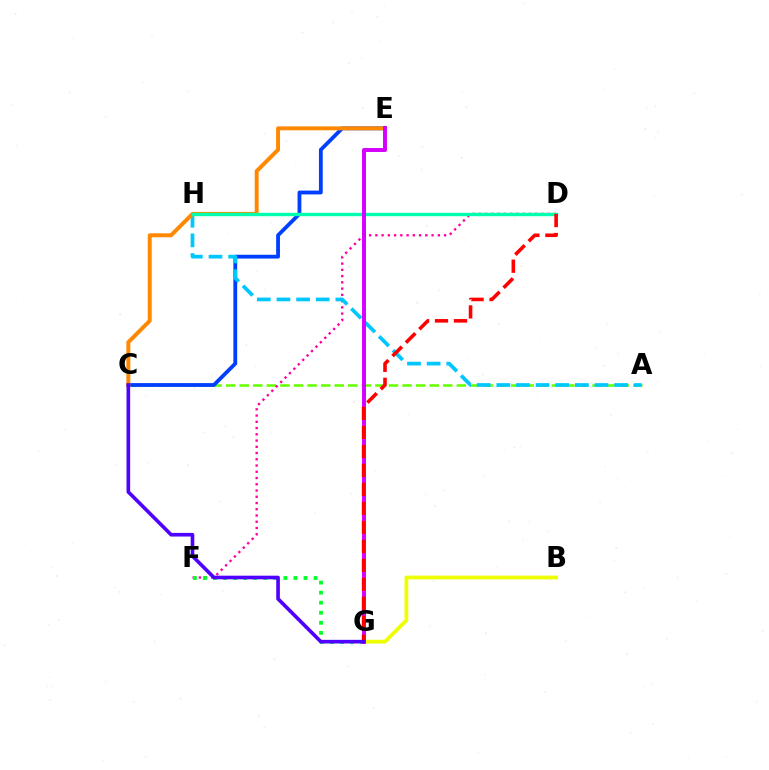{('A', 'C'): [{'color': '#66ff00', 'line_style': 'dashed', 'thickness': 1.84}], ('C', 'E'): [{'color': '#003fff', 'line_style': 'solid', 'thickness': 2.74}, {'color': '#ff8800', 'line_style': 'solid', 'thickness': 2.85}], ('D', 'F'): [{'color': '#ff00a0', 'line_style': 'dotted', 'thickness': 1.7}], ('A', 'H'): [{'color': '#00c7ff', 'line_style': 'dashed', 'thickness': 2.67}], ('D', 'H'): [{'color': '#00ffaf', 'line_style': 'solid', 'thickness': 2.45}], ('B', 'G'): [{'color': '#eeff00', 'line_style': 'solid', 'thickness': 2.73}], ('F', 'G'): [{'color': '#00ff27', 'line_style': 'dotted', 'thickness': 2.73}], ('E', 'G'): [{'color': '#d600ff', 'line_style': 'solid', 'thickness': 2.85}], ('D', 'G'): [{'color': '#ff0000', 'line_style': 'dashed', 'thickness': 2.58}], ('C', 'G'): [{'color': '#4f00ff', 'line_style': 'solid', 'thickness': 2.61}]}